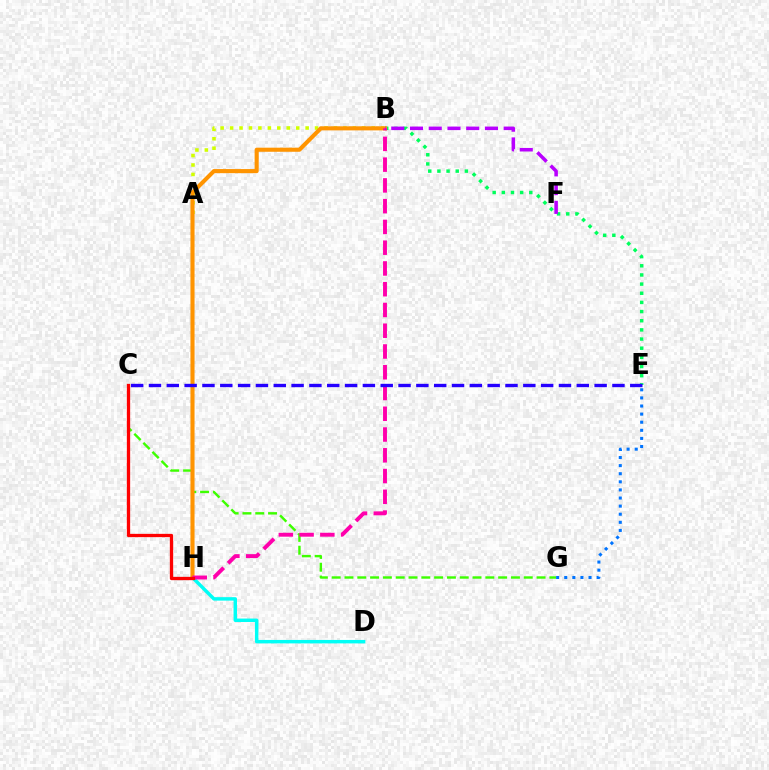{('B', 'E'): [{'color': '#00ff5c', 'line_style': 'dotted', 'thickness': 2.49}], ('D', 'H'): [{'color': '#00fff6', 'line_style': 'solid', 'thickness': 2.48}], ('A', 'B'): [{'color': '#d1ff00', 'line_style': 'dotted', 'thickness': 2.57}], ('C', 'G'): [{'color': '#3dff00', 'line_style': 'dashed', 'thickness': 1.74}], ('B', 'H'): [{'color': '#ff9400', 'line_style': 'solid', 'thickness': 2.95}, {'color': '#ff00ac', 'line_style': 'dashed', 'thickness': 2.82}], ('E', 'G'): [{'color': '#0074ff', 'line_style': 'dotted', 'thickness': 2.2}], ('B', 'F'): [{'color': '#b900ff', 'line_style': 'dashed', 'thickness': 2.55}], ('C', 'H'): [{'color': '#ff0000', 'line_style': 'solid', 'thickness': 2.37}], ('C', 'E'): [{'color': '#2500ff', 'line_style': 'dashed', 'thickness': 2.42}]}